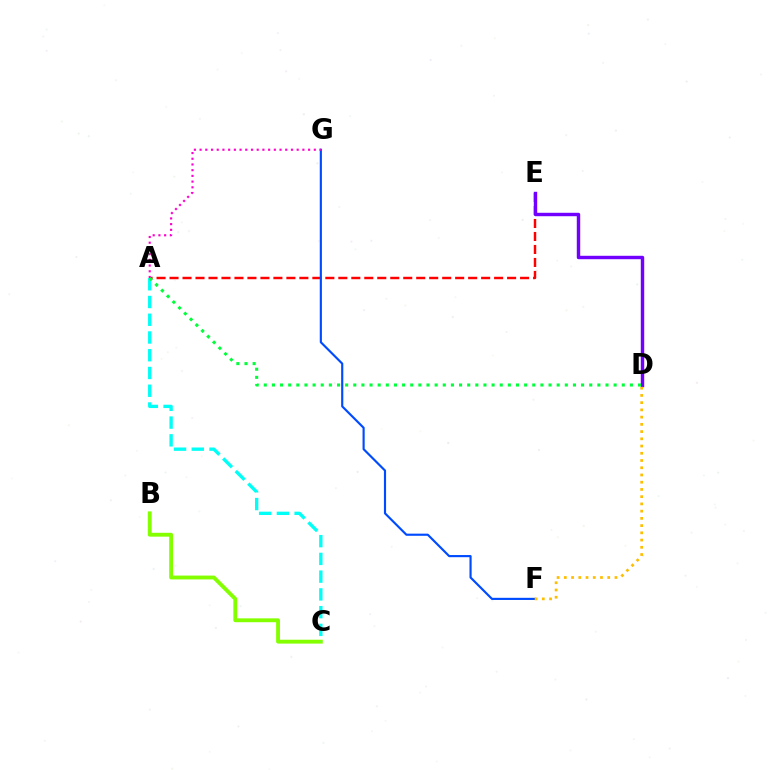{('A', 'E'): [{'color': '#ff0000', 'line_style': 'dashed', 'thickness': 1.76}], ('D', 'E'): [{'color': '#7200ff', 'line_style': 'solid', 'thickness': 2.47}], ('F', 'G'): [{'color': '#004bff', 'line_style': 'solid', 'thickness': 1.55}], ('B', 'C'): [{'color': '#84ff00', 'line_style': 'solid', 'thickness': 2.78}], ('A', 'C'): [{'color': '#00fff6', 'line_style': 'dashed', 'thickness': 2.41}], ('A', 'G'): [{'color': '#ff00cf', 'line_style': 'dotted', 'thickness': 1.55}], ('D', 'F'): [{'color': '#ffbd00', 'line_style': 'dotted', 'thickness': 1.96}], ('A', 'D'): [{'color': '#00ff39', 'line_style': 'dotted', 'thickness': 2.21}]}